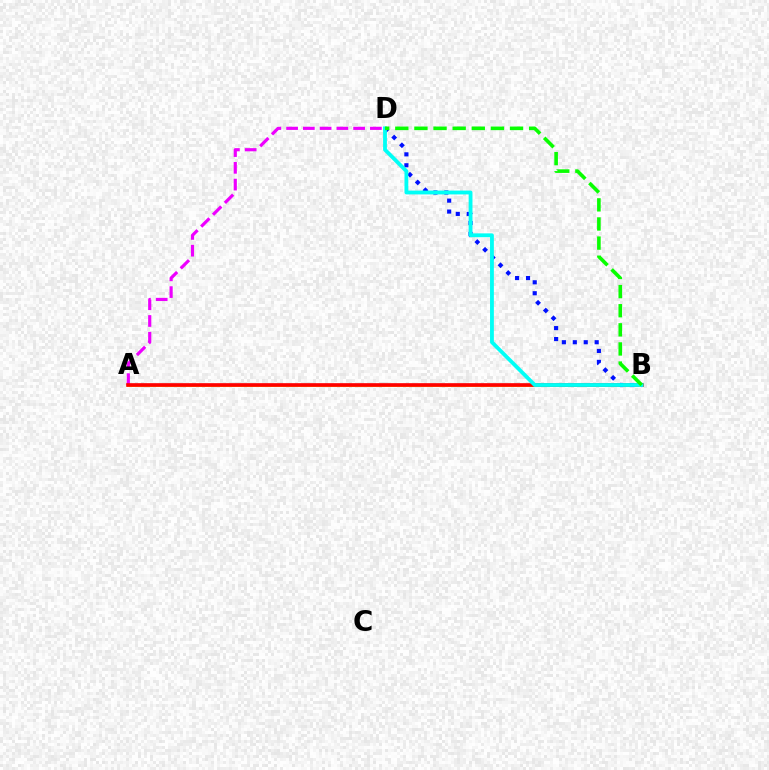{('A', 'B'): [{'color': '#fcf500', 'line_style': 'solid', 'thickness': 2.16}, {'color': '#ff0000', 'line_style': 'solid', 'thickness': 2.63}], ('A', 'D'): [{'color': '#ee00ff', 'line_style': 'dashed', 'thickness': 2.28}], ('B', 'D'): [{'color': '#0010ff', 'line_style': 'dotted', 'thickness': 2.97}, {'color': '#00fff6', 'line_style': 'solid', 'thickness': 2.75}, {'color': '#08ff00', 'line_style': 'dashed', 'thickness': 2.6}]}